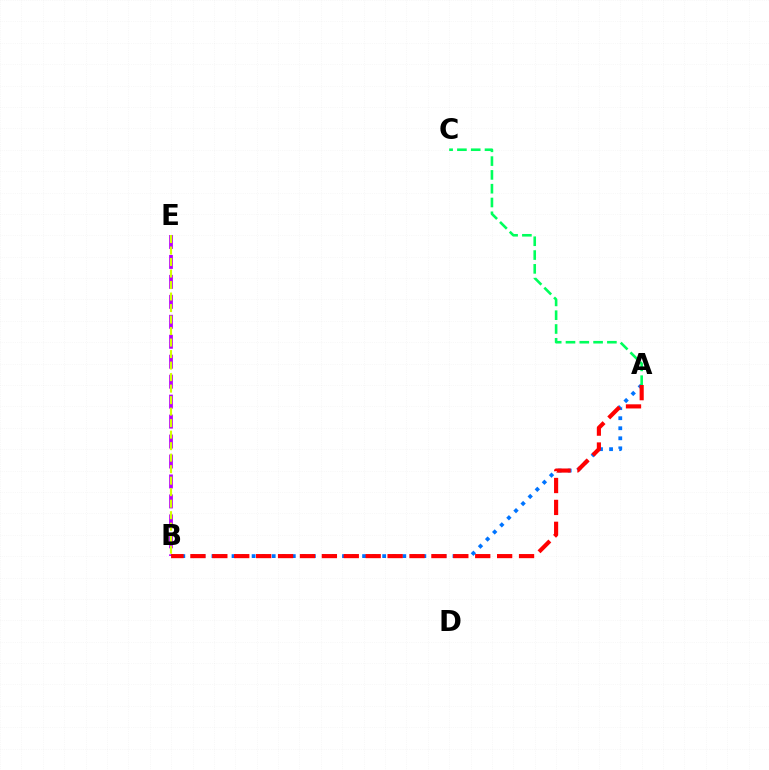{('B', 'E'): [{'color': '#b900ff', 'line_style': 'dashed', 'thickness': 2.71}, {'color': '#d1ff00', 'line_style': 'dashed', 'thickness': 1.56}], ('A', 'B'): [{'color': '#0074ff', 'line_style': 'dotted', 'thickness': 2.73}, {'color': '#ff0000', 'line_style': 'dashed', 'thickness': 2.98}], ('A', 'C'): [{'color': '#00ff5c', 'line_style': 'dashed', 'thickness': 1.87}]}